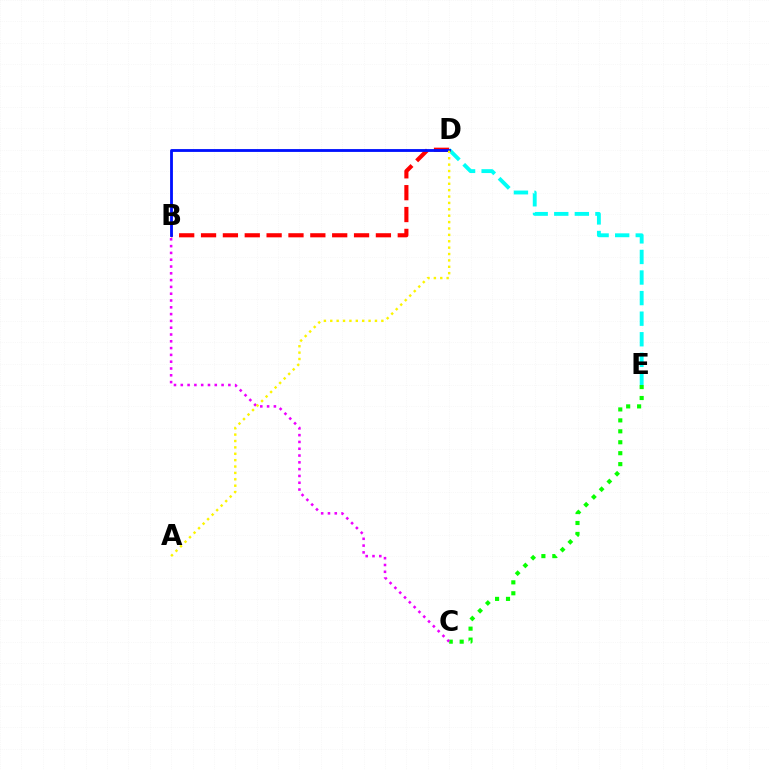{('B', 'D'): [{'color': '#ff0000', 'line_style': 'dashed', 'thickness': 2.97}, {'color': '#0010ff', 'line_style': 'solid', 'thickness': 2.04}], ('C', 'E'): [{'color': '#08ff00', 'line_style': 'dotted', 'thickness': 2.97}], ('B', 'C'): [{'color': '#ee00ff', 'line_style': 'dotted', 'thickness': 1.85}], ('D', 'E'): [{'color': '#00fff6', 'line_style': 'dashed', 'thickness': 2.8}], ('A', 'D'): [{'color': '#fcf500', 'line_style': 'dotted', 'thickness': 1.74}]}